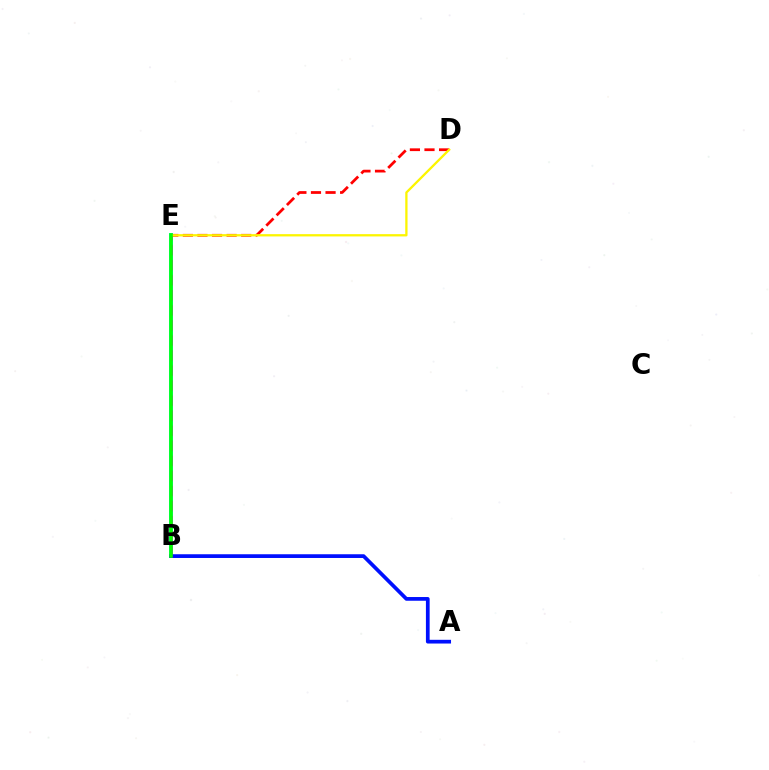{('B', 'E'): [{'color': '#00fff6', 'line_style': 'solid', 'thickness': 2.85}, {'color': '#ee00ff', 'line_style': 'dashed', 'thickness': 2.05}, {'color': '#08ff00', 'line_style': 'solid', 'thickness': 2.59}], ('D', 'E'): [{'color': '#ff0000', 'line_style': 'dashed', 'thickness': 1.98}, {'color': '#fcf500', 'line_style': 'solid', 'thickness': 1.65}], ('A', 'B'): [{'color': '#0010ff', 'line_style': 'solid', 'thickness': 2.68}]}